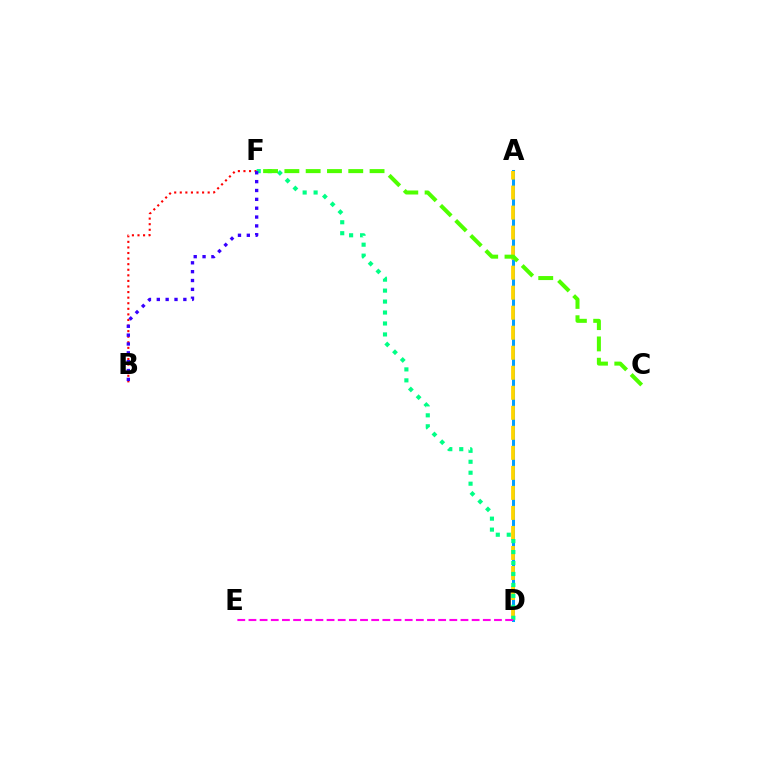{('A', 'D'): [{'color': '#009eff', 'line_style': 'solid', 'thickness': 2.18}, {'color': '#ffd500', 'line_style': 'dashed', 'thickness': 2.72}], ('B', 'F'): [{'color': '#ff0000', 'line_style': 'dotted', 'thickness': 1.52}, {'color': '#3700ff', 'line_style': 'dotted', 'thickness': 2.41}], ('D', 'F'): [{'color': '#00ff86', 'line_style': 'dotted', 'thickness': 2.98}], ('D', 'E'): [{'color': '#ff00ed', 'line_style': 'dashed', 'thickness': 1.52}], ('C', 'F'): [{'color': '#4fff00', 'line_style': 'dashed', 'thickness': 2.89}]}